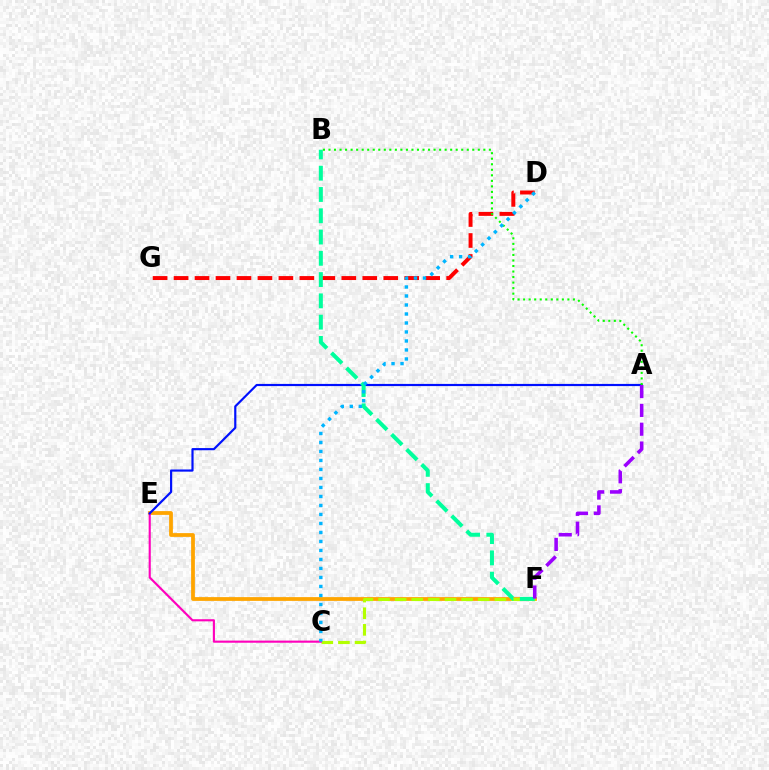{('E', 'F'): [{'color': '#ffa500', 'line_style': 'solid', 'thickness': 2.71}], ('D', 'G'): [{'color': '#ff0000', 'line_style': 'dashed', 'thickness': 2.85}], ('C', 'F'): [{'color': '#b3ff00', 'line_style': 'dashed', 'thickness': 2.26}], ('C', 'E'): [{'color': '#ff00bd', 'line_style': 'solid', 'thickness': 1.53}], ('A', 'E'): [{'color': '#0010ff', 'line_style': 'solid', 'thickness': 1.57}], ('B', 'F'): [{'color': '#00ff9d', 'line_style': 'dashed', 'thickness': 2.89}], ('A', 'B'): [{'color': '#08ff00', 'line_style': 'dotted', 'thickness': 1.5}], ('C', 'D'): [{'color': '#00b5ff', 'line_style': 'dotted', 'thickness': 2.45}], ('A', 'F'): [{'color': '#9b00ff', 'line_style': 'dashed', 'thickness': 2.56}]}